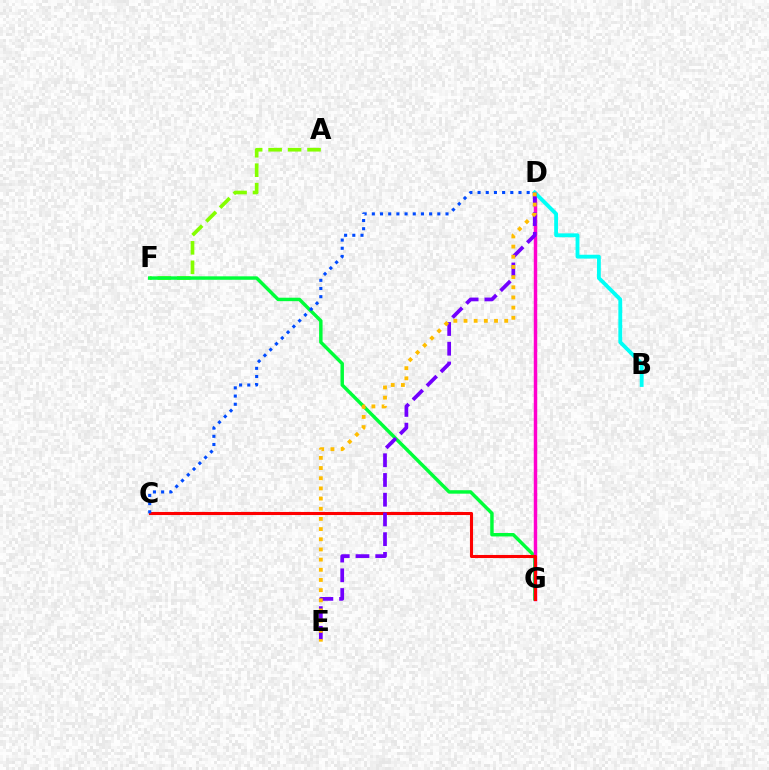{('A', 'F'): [{'color': '#84ff00', 'line_style': 'dashed', 'thickness': 2.64}], ('F', 'G'): [{'color': '#00ff39', 'line_style': 'solid', 'thickness': 2.48}], ('D', 'G'): [{'color': '#ff00cf', 'line_style': 'solid', 'thickness': 2.5}], ('B', 'D'): [{'color': '#00fff6', 'line_style': 'solid', 'thickness': 2.76}], ('C', 'G'): [{'color': '#ff0000', 'line_style': 'solid', 'thickness': 2.21}], ('D', 'E'): [{'color': '#7200ff', 'line_style': 'dashed', 'thickness': 2.68}, {'color': '#ffbd00', 'line_style': 'dotted', 'thickness': 2.76}], ('C', 'D'): [{'color': '#004bff', 'line_style': 'dotted', 'thickness': 2.22}]}